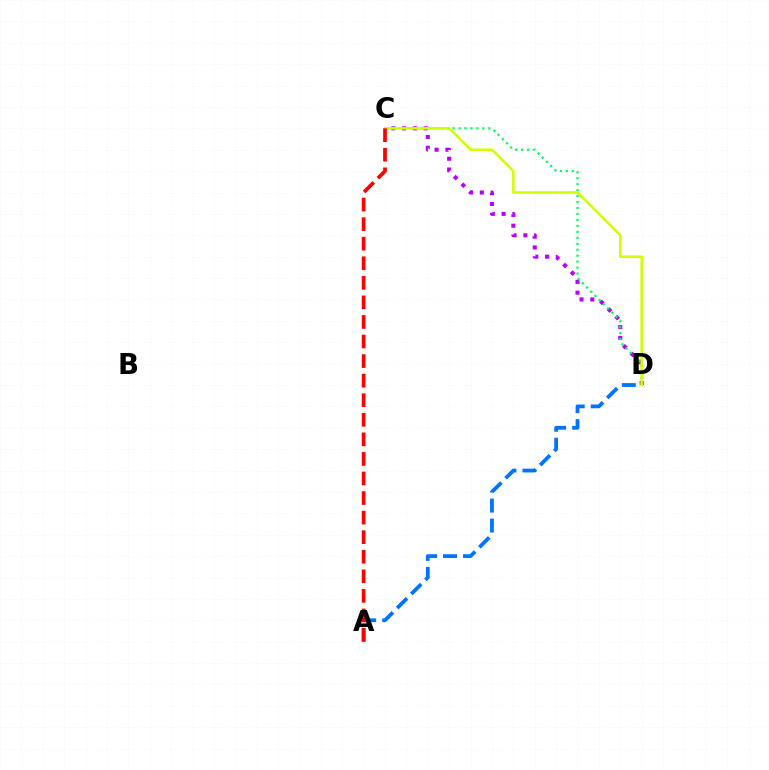{('C', 'D'): [{'color': '#b900ff', 'line_style': 'dotted', 'thickness': 2.93}, {'color': '#00ff5c', 'line_style': 'dotted', 'thickness': 1.62}, {'color': '#d1ff00', 'line_style': 'solid', 'thickness': 1.82}], ('A', 'D'): [{'color': '#0074ff', 'line_style': 'dashed', 'thickness': 2.72}], ('A', 'C'): [{'color': '#ff0000', 'line_style': 'dashed', 'thickness': 2.66}]}